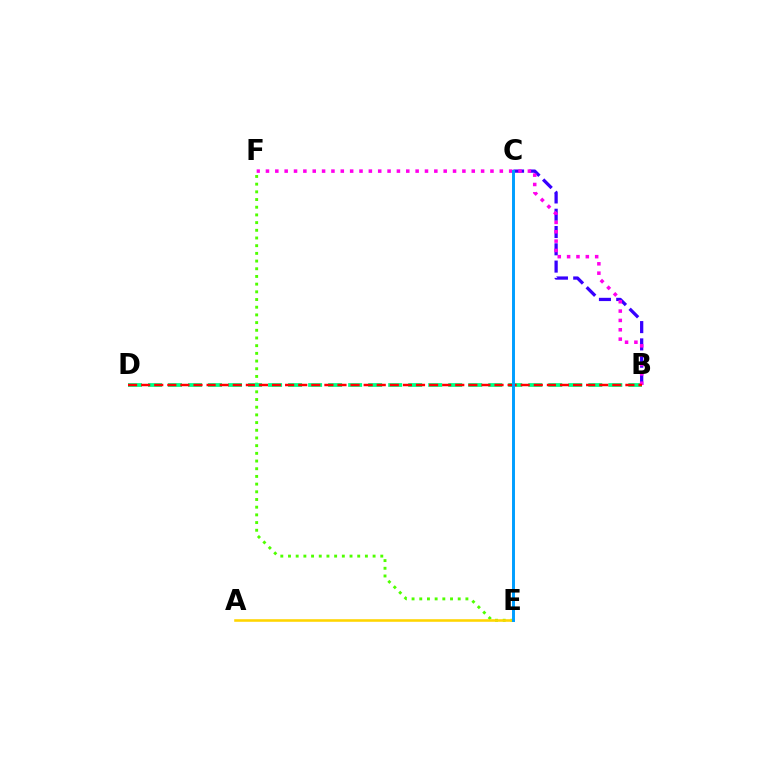{('E', 'F'): [{'color': '#4fff00', 'line_style': 'dotted', 'thickness': 2.09}], ('B', 'D'): [{'color': '#00ff86', 'line_style': 'dashed', 'thickness': 2.72}, {'color': '#ff0000', 'line_style': 'dashed', 'thickness': 1.78}], ('B', 'C'): [{'color': '#3700ff', 'line_style': 'dashed', 'thickness': 2.35}], ('A', 'E'): [{'color': '#ffd500', 'line_style': 'solid', 'thickness': 1.85}], ('B', 'F'): [{'color': '#ff00ed', 'line_style': 'dotted', 'thickness': 2.54}], ('C', 'E'): [{'color': '#009eff', 'line_style': 'solid', 'thickness': 2.13}]}